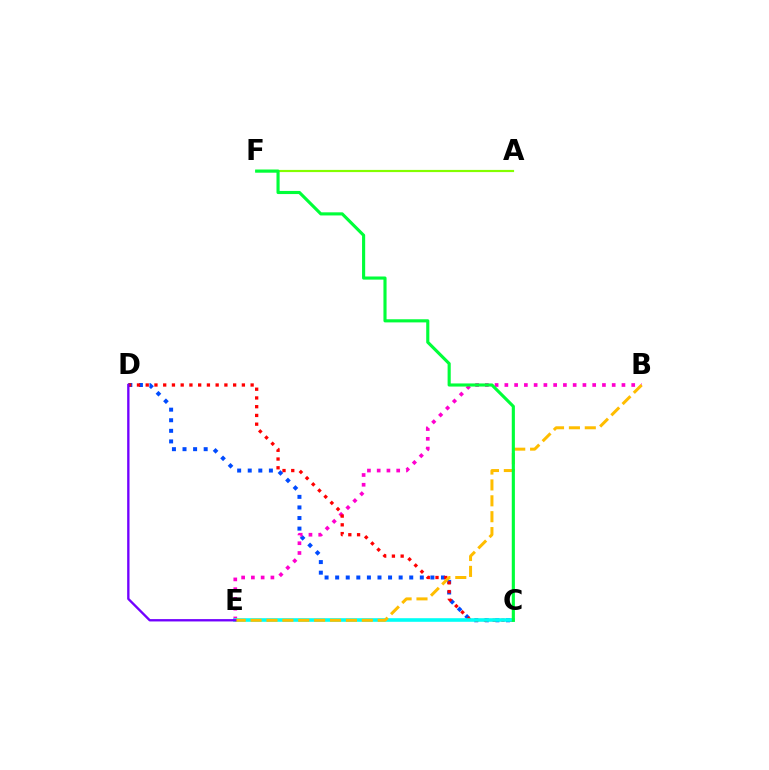{('C', 'D'): [{'color': '#004bff', 'line_style': 'dotted', 'thickness': 2.88}, {'color': '#ff0000', 'line_style': 'dotted', 'thickness': 2.38}], ('B', 'E'): [{'color': '#ff00cf', 'line_style': 'dotted', 'thickness': 2.65}, {'color': '#ffbd00', 'line_style': 'dashed', 'thickness': 2.16}], ('A', 'F'): [{'color': '#84ff00', 'line_style': 'solid', 'thickness': 1.57}], ('C', 'E'): [{'color': '#00fff6', 'line_style': 'solid', 'thickness': 2.59}], ('C', 'F'): [{'color': '#00ff39', 'line_style': 'solid', 'thickness': 2.25}], ('D', 'E'): [{'color': '#7200ff', 'line_style': 'solid', 'thickness': 1.69}]}